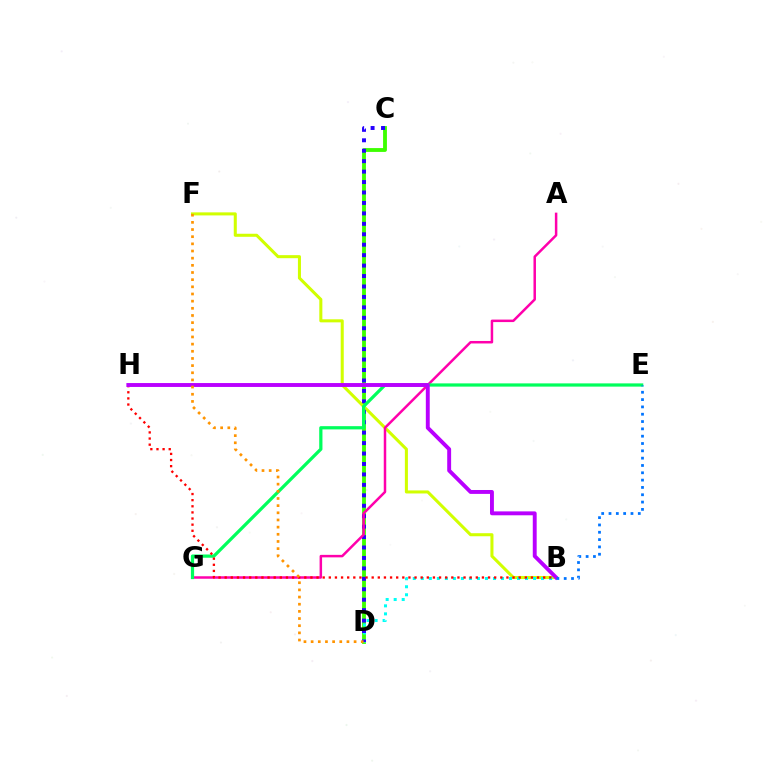{('C', 'D'): [{'color': '#3dff00', 'line_style': 'solid', 'thickness': 2.76}, {'color': '#2500ff', 'line_style': 'dotted', 'thickness': 2.84}], ('B', 'F'): [{'color': '#d1ff00', 'line_style': 'solid', 'thickness': 2.19}], ('B', 'D'): [{'color': '#00fff6', 'line_style': 'dotted', 'thickness': 2.18}], ('A', 'G'): [{'color': '#ff00ac', 'line_style': 'solid', 'thickness': 1.8}], ('E', 'G'): [{'color': '#00ff5c', 'line_style': 'solid', 'thickness': 2.33}], ('B', 'H'): [{'color': '#ff0000', 'line_style': 'dotted', 'thickness': 1.66}, {'color': '#b900ff', 'line_style': 'solid', 'thickness': 2.81}], ('D', 'F'): [{'color': '#ff9400', 'line_style': 'dotted', 'thickness': 1.95}], ('B', 'E'): [{'color': '#0074ff', 'line_style': 'dotted', 'thickness': 1.99}]}